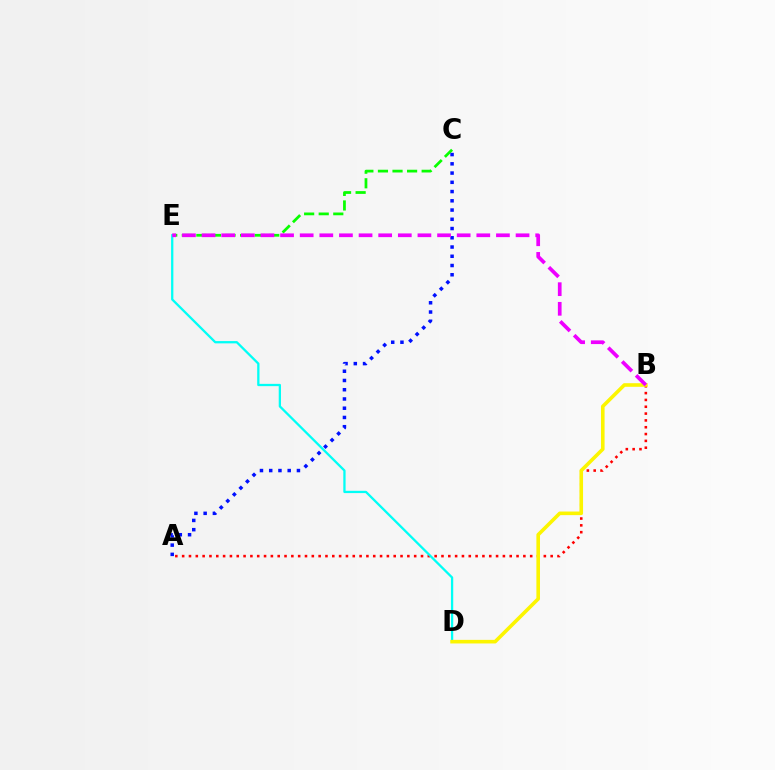{('A', 'B'): [{'color': '#ff0000', 'line_style': 'dotted', 'thickness': 1.85}], ('C', 'E'): [{'color': '#08ff00', 'line_style': 'dashed', 'thickness': 1.98}], ('A', 'C'): [{'color': '#0010ff', 'line_style': 'dotted', 'thickness': 2.51}], ('D', 'E'): [{'color': '#00fff6', 'line_style': 'solid', 'thickness': 1.64}], ('B', 'D'): [{'color': '#fcf500', 'line_style': 'solid', 'thickness': 2.59}], ('B', 'E'): [{'color': '#ee00ff', 'line_style': 'dashed', 'thickness': 2.67}]}